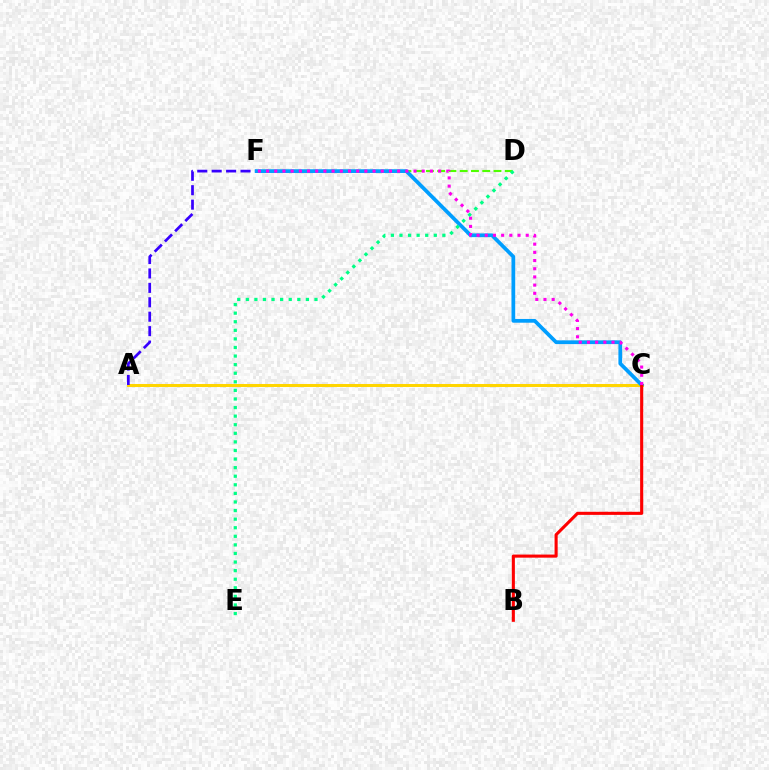{('D', 'F'): [{'color': '#4fff00', 'line_style': 'dashed', 'thickness': 1.53}], ('A', 'C'): [{'color': '#ffd500', 'line_style': 'solid', 'thickness': 2.18}], ('A', 'F'): [{'color': '#3700ff', 'line_style': 'dashed', 'thickness': 1.96}], ('C', 'F'): [{'color': '#009eff', 'line_style': 'solid', 'thickness': 2.69}, {'color': '#ff00ed', 'line_style': 'dotted', 'thickness': 2.23}], ('B', 'C'): [{'color': '#ff0000', 'line_style': 'solid', 'thickness': 2.23}], ('D', 'E'): [{'color': '#00ff86', 'line_style': 'dotted', 'thickness': 2.33}]}